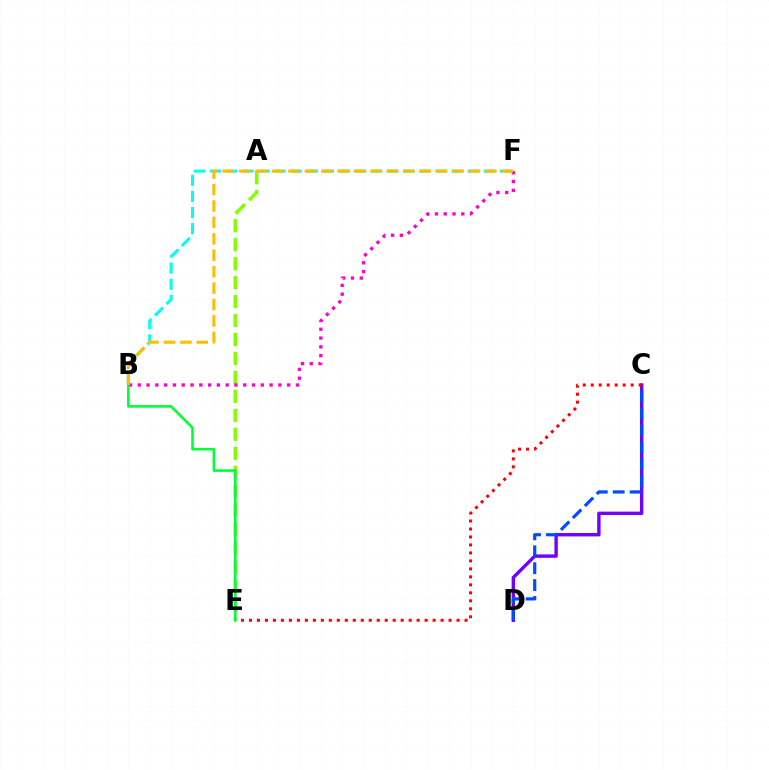{('C', 'D'): [{'color': '#7200ff', 'line_style': 'solid', 'thickness': 2.44}, {'color': '#004bff', 'line_style': 'dashed', 'thickness': 2.3}], ('B', 'F'): [{'color': '#00fff6', 'line_style': 'dashed', 'thickness': 2.19}, {'color': '#ff00cf', 'line_style': 'dotted', 'thickness': 2.39}, {'color': '#ffbd00', 'line_style': 'dashed', 'thickness': 2.23}], ('A', 'E'): [{'color': '#84ff00', 'line_style': 'dashed', 'thickness': 2.58}], ('C', 'E'): [{'color': '#ff0000', 'line_style': 'dotted', 'thickness': 2.17}], ('B', 'E'): [{'color': '#00ff39', 'line_style': 'solid', 'thickness': 1.87}]}